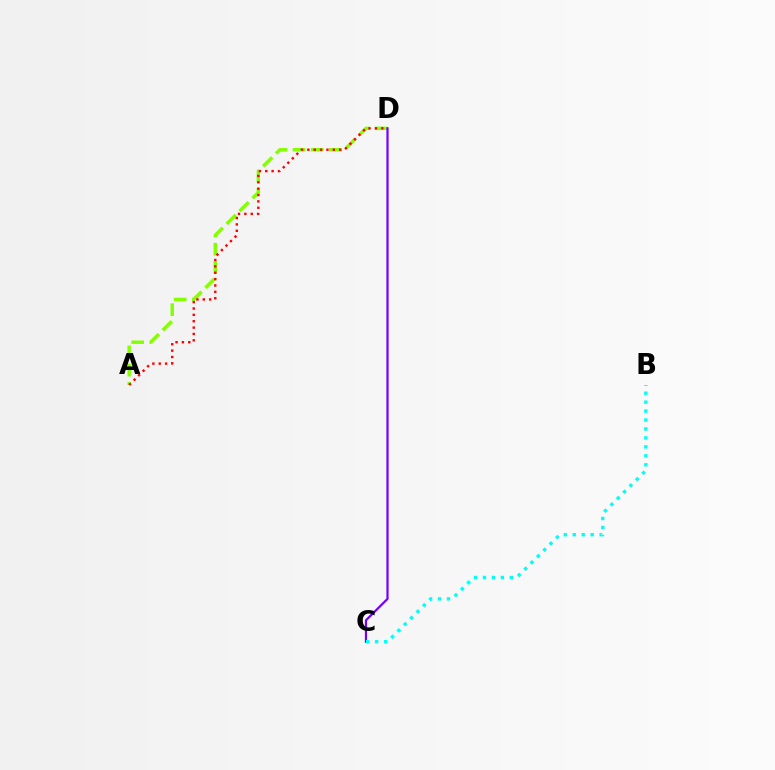{('A', 'D'): [{'color': '#84ff00', 'line_style': 'dashed', 'thickness': 2.47}, {'color': '#ff0000', 'line_style': 'dotted', 'thickness': 1.73}], ('C', 'D'): [{'color': '#7200ff', 'line_style': 'solid', 'thickness': 1.58}], ('B', 'C'): [{'color': '#00fff6', 'line_style': 'dotted', 'thickness': 2.43}]}